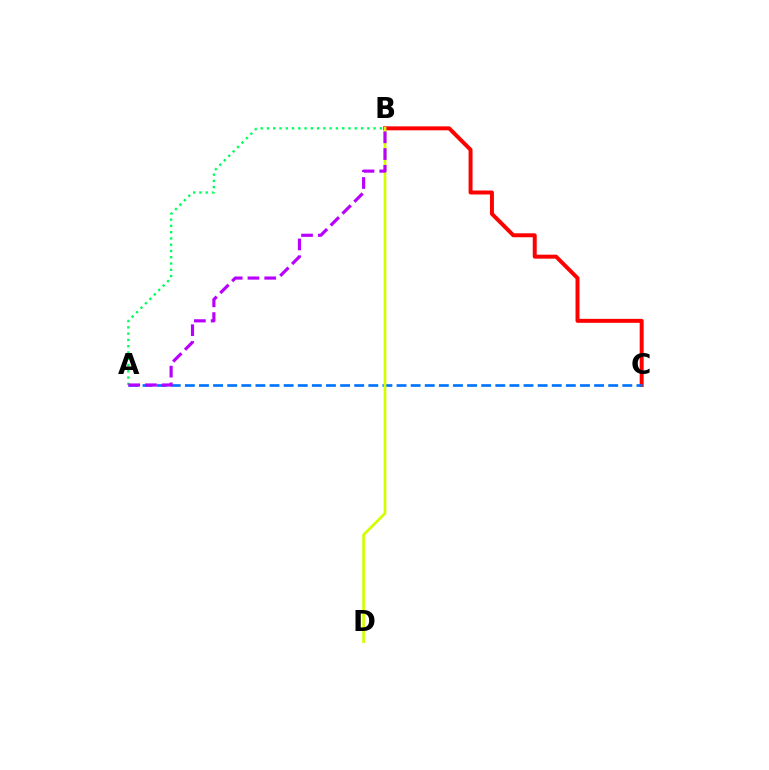{('B', 'C'): [{'color': '#ff0000', 'line_style': 'solid', 'thickness': 2.85}], ('A', 'C'): [{'color': '#0074ff', 'line_style': 'dashed', 'thickness': 1.92}], ('B', 'D'): [{'color': '#d1ff00', 'line_style': 'solid', 'thickness': 1.94}], ('A', 'B'): [{'color': '#00ff5c', 'line_style': 'dotted', 'thickness': 1.7}, {'color': '#b900ff', 'line_style': 'dashed', 'thickness': 2.28}]}